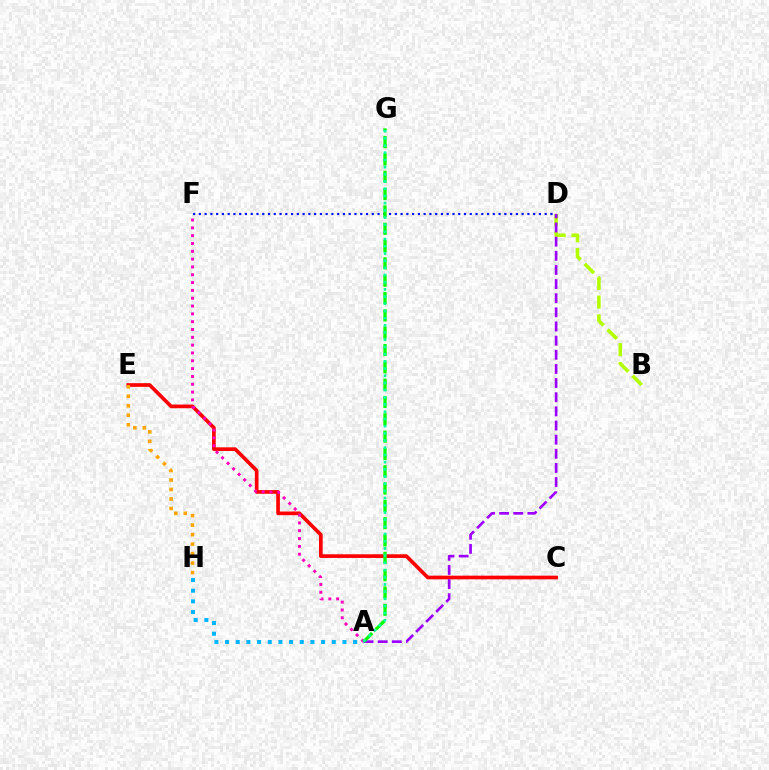{('B', 'D'): [{'color': '#b3ff00', 'line_style': 'dashed', 'thickness': 2.55}], ('C', 'E'): [{'color': '#ff0000', 'line_style': 'solid', 'thickness': 2.65}], ('A', 'F'): [{'color': '#ff00bd', 'line_style': 'dotted', 'thickness': 2.12}], ('A', 'H'): [{'color': '#00b5ff', 'line_style': 'dotted', 'thickness': 2.9}], ('A', 'D'): [{'color': '#9b00ff', 'line_style': 'dashed', 'thickness': 1.92}], ('D', 'F'): [{'color': '#0010ff', 'line_style': 'dotted', 'thickness': 1.57}], ('A', 'G'): [{'color': '#08ff00', 'line_style': 'dashed', 'thickness': 2.35}, {'color': '#00ff9d', 'line_style': 'dotted', 'thickness': 1.95}], ('E', 'H'): [{'color': '#ffa500', 'line_style': 'dotted', 'thickness': 2.58}]}